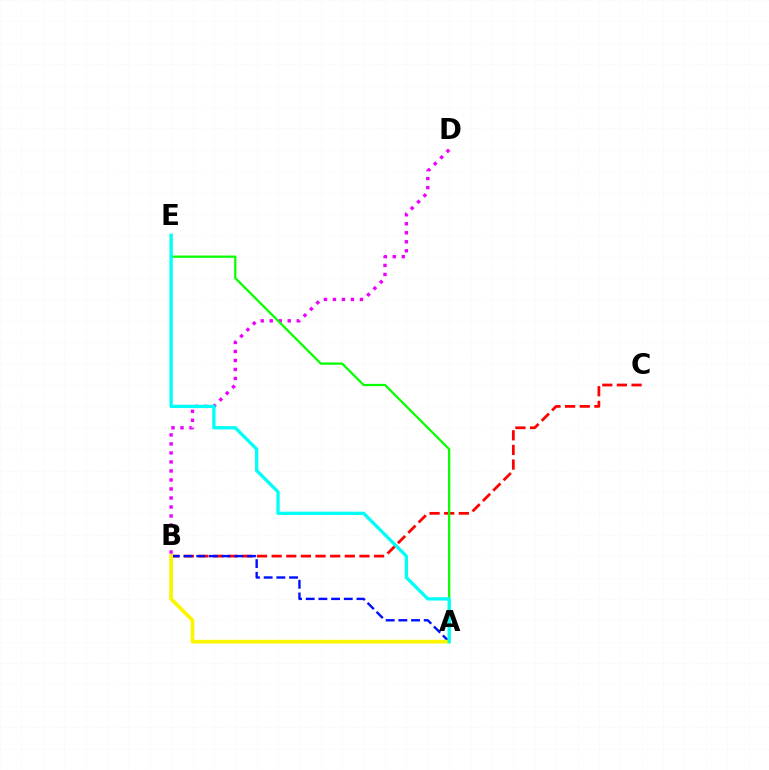{('B', 'C'): [{'color': '#ff0000', 'line_style': 'dashed', 'thickness': 1.99}], ('A', 'B'): [{'color': '#0010ff', 'line_style': 'dashed', 'thickness': 1.72}, {'color': '#fcf500', 'line_style': 'solid', 'thickness': 2.67}], ('B', 'D'): [{'color': '#ee00ff', 'line_style': 'dotted', 'thickness': 2.45}], ('A', 'E'): [{'color': '#08ff00', 'line_style': 'solid', 'thickness': 1.63}, {'color': '#00fff6', 'line_style': 'solid', 'thickness': 2.38}]}